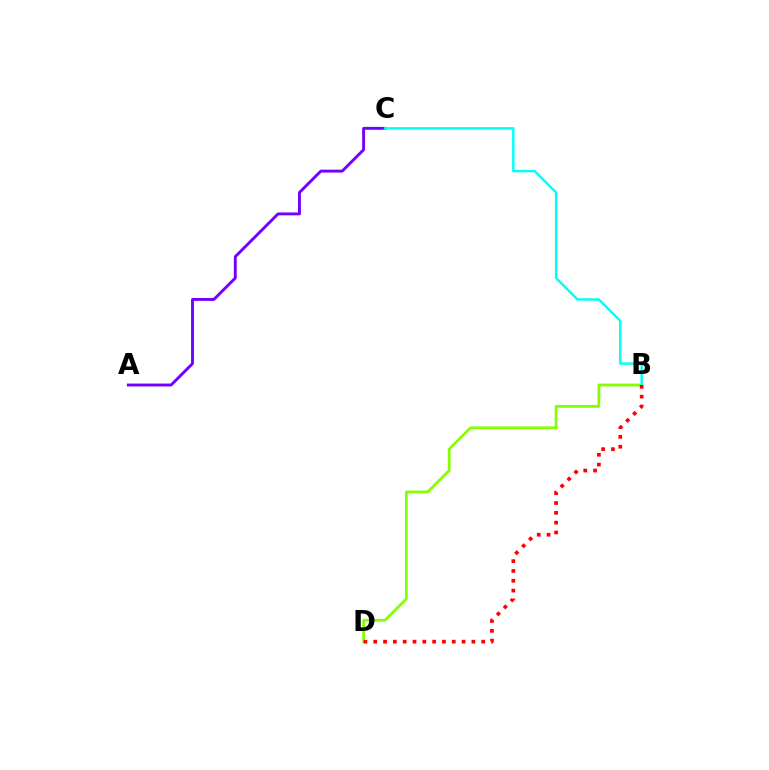{('B', 'D'): [{'color': '#84ff00', 'line_style': 'solid', 'thickness': 1.99}, {'color': '#ff0000', 'line_style': 'dotted', 'thickness': 2.67}], ('A', 'C'): [{'color': '#7200ff', 'line_style': 'solid', 'thickness': 2.08}], ('B', 'C'): [{'color': '#00fff6', 'line_style': 'solid', 'thickness': 1.75}]}